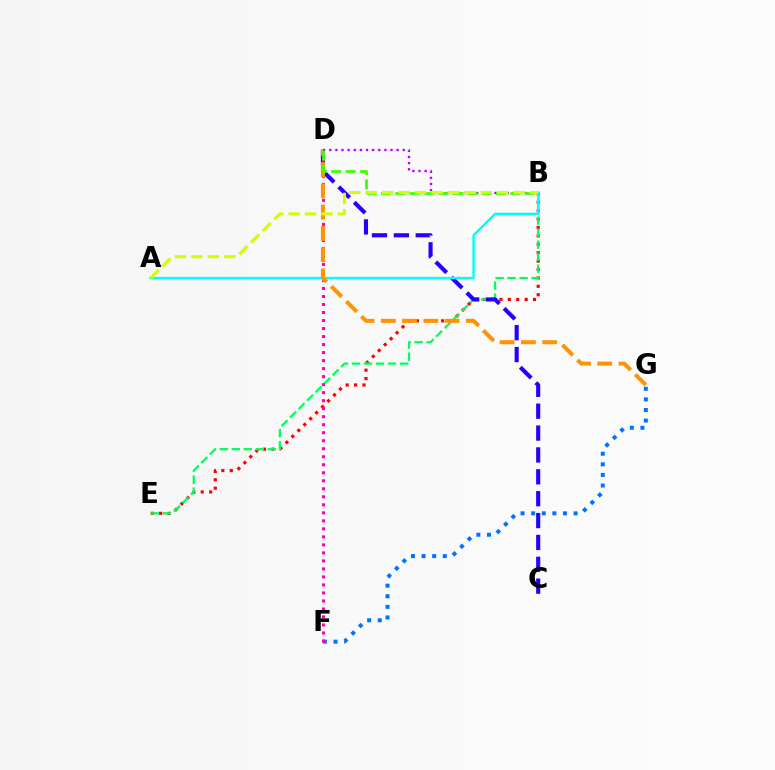{('B', 'E'): [{'color': '#ff0000', 'line_style': 'dotted', 'thickness': 2.28}, {'color': '#00ff5c', 'line_style': 'dashed', 'thickness': 1.63}], ('C', 'D'): [{'color': '#2500ff', 'line_style': 'dashed', 'thickness': 2.97}], ('F', 'G'): [{'color': '#0074ff', 'line_style': 'dotted', 'thickness': 2.88}], ('D', 'F'): [{'color': '#ff00ac', 'line_style': 'dotted', 'thickness': 2.18}], ('A', 'B'): [{'color': '#00fff6', 'line_style': 'solid', 'thickness': 1.73}, {'color': '#d1ff00', 'line_style': 'dashed', 'thickness': 2.23}], ('D', 'G'): [{'color': '#ff9400', 'line_style': 'dashed', 'thickness': 2.89}], ('B', 'D'): [{'color': '#b900ff', 'line_style': 'dotted', 'thickness': 1.66}, {'color': '#3dff00', 'line_style': 'dashed', 'thickness': 1.95}]}